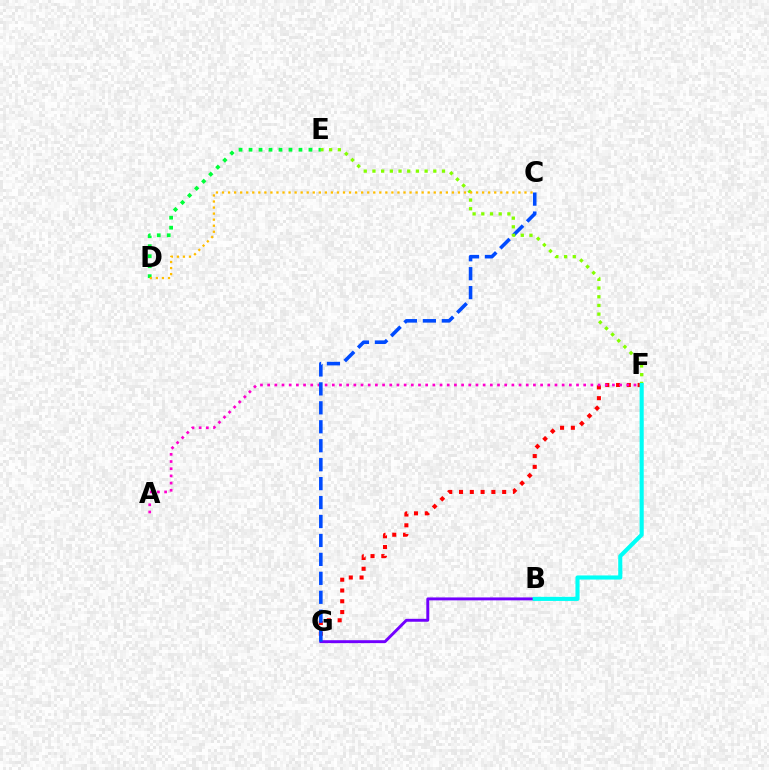{('F', 'G'): [{'color': '#ff0000', 'line_style': 'dotted', 'thickness': 2.93}], ('B', 'G'): [{'color': '#7200ff', 'line_style': 'solid', 'thickness': 2.1}], ('D', 'E'): [{'color': '#00ff39', 'line_style': 'dotted', 'thickness': 2.71}], ('A', 'F'): [{'color': '#ff00cf', 'line_style': 'dotted', 'thickness': 1.95}], ('C', 'G'): [{'color': '#004bff', 'line_style': 'dashed', 'thickness': 2.57}], ('E', 'F'): [{'color': '#84ff00', 'line_style': 'dotted', 'thickness': 2.36}], ('C', 'D'): [{'color': '#ffbd00', 'line_style': 'dotted', 'thickness': 1.64}], ('B', 'F'): [{'color': '#00fff6', 'line_style': 'solid', 'thickness': 2.96}]}